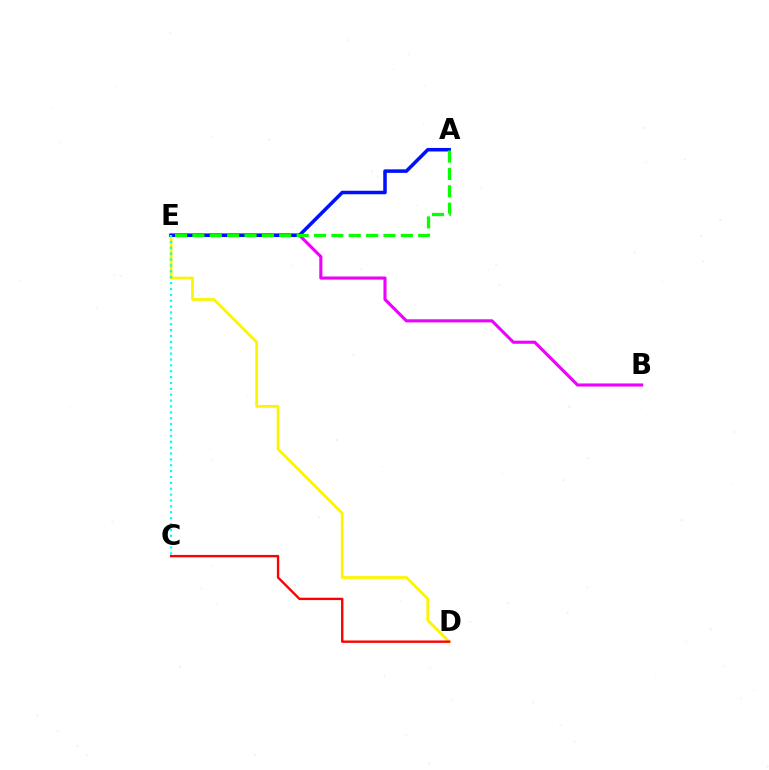{('D', 'E'): [{'color': '#fcf500', 'line_style': 'solid', 'thickness': 2.01}], ('B', 'E'): [{'color': '#ee00ff', 'line_style': 'solid', 'thickness': 2.23}], ('A', 'E'): [{'color': '#0010ff', 'line_style': 'solid', 'thickness': 2.54}, {'color': '#08ff00', 'line_style': 'dashed', 'thickness': 2.36}], ('C', 'E'): [{'color': '#00fff6', 'line_style': 'dotted', 'thickness': 1.6}], ('C', 'D'): [{'color': '#ff0000', 'line_style': 'solid', 'thickness': 1.7}]}